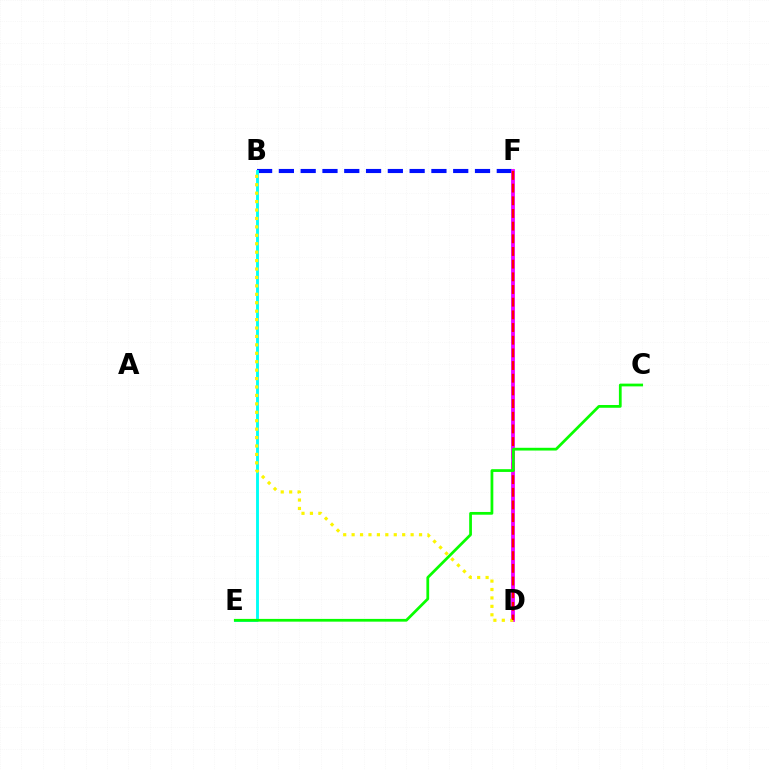{('B', 'F'): [{'color': '#0010ff', 'line_style': 'dashed', 'thickness': 2.96}], ('D', 'F'): [{'color': '#ee00ff', 'line_style': 'solid', 'thickness': 2.73}, {'color': '#ff0000', 'line_style': 'dashed', 'thickness': 1.72}], ('B', 'E'): [{'color': '#00fff6', 'line_style': 'solid', 'thickness': 2.07}], ('B', 'D'): [{'color': '#fcf500', 'line_style': 'dotted', 'thickness': 2.29}], ('C', 'E'): [{'color': '#08ff00', 'line_style': 'solid', 'thickness': 1.98}]}